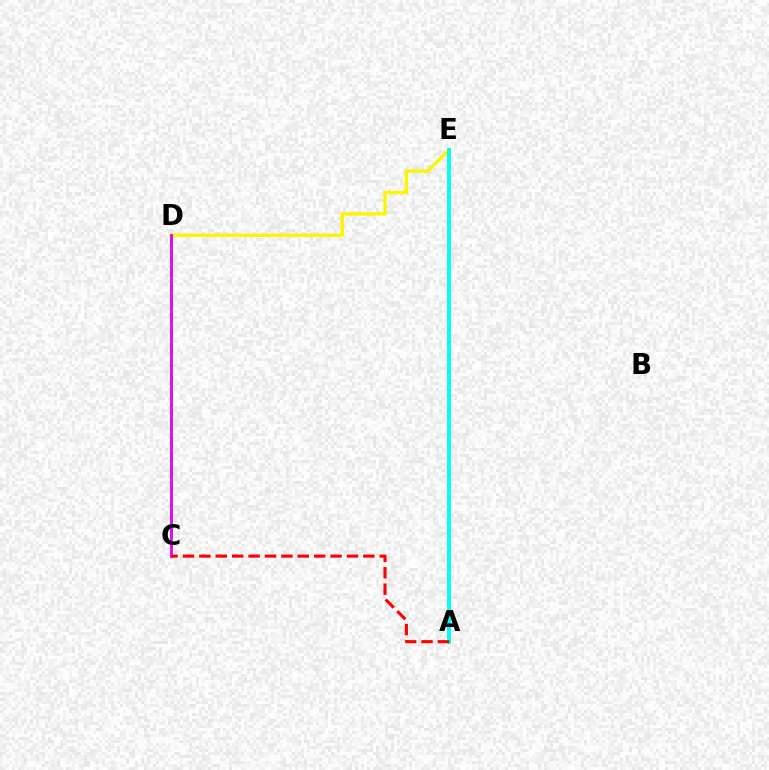{('D', 'E'): [{'color': '#fcf500', 'line_style': 'solid', 'thickness': 2.45}], ('C', 'D'): [{'color': '#08ff00', 'line_style': 'dashed', 'thickness': 2.09}, {'color': '#ee00ff', 'line_style': 'solid', 'thickness': 2.04}], ('A', 'E'): [{'color': '#0010ff', 'line_style': 'dashed', 'thickness': 1.56}, {'color': '#00fff6', 'line_style': 'solid', 'thickness': 2.79}], ('A', 'C'): [{'color': '#ff0000', 'line_style': 'dashed', 'thickness': 2.23}]}